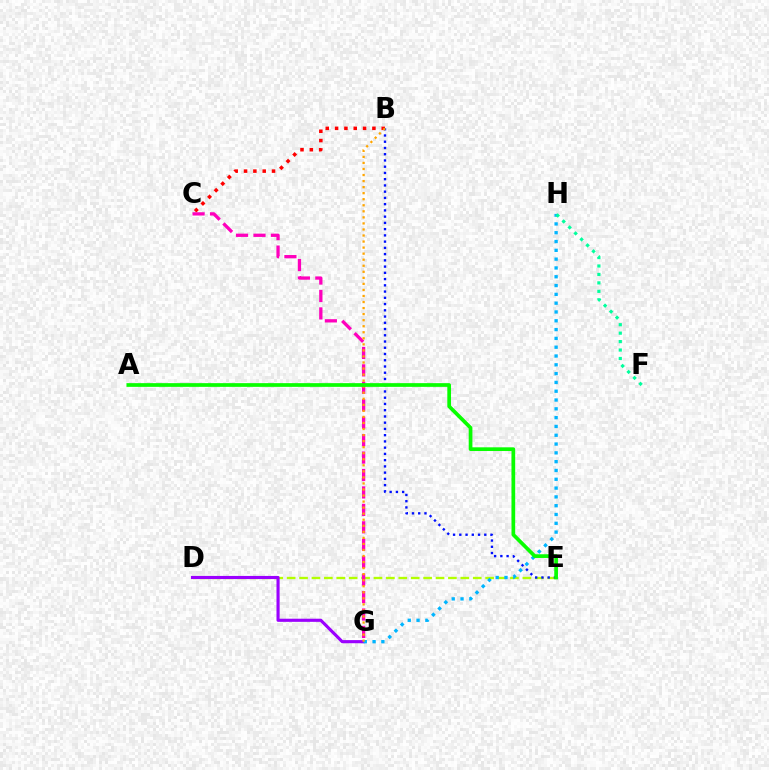{('D', 'E'): [{'color': '#b3ff00', 'line_style': 'dashed', 'thickness': 1.69}], ('B', 'C'): [{'color': '#ff0000', 'line_style': 'dotted', 'thickness': 2.54}], ('D', 'G'): [{'color': '#9b00ff', 'line_style': 'solid', 'thickness': 2.25}], ('C', 'G'): [{'color': '#ff00bd', 'line_style': 'dashed', 'thickness': 2.37}], ('B', 'E'): [{'color': '#0010ff', 'line_style': 'dotted', 'thickness': 1.7}], ('G', 'H'): [{'color': '#00b5ff', 'line_style': 'dotted', 'thickness': 2.39}], ('B', 'G'): [{'color': '#ffa500', 'line_style': 'dotted', 'thickness': 1.64}], ('F', 'H'): [{'color': '#00ff9d', 'line_style': 'dotted', 'thickness': 2.29}], ('A', 'E'): [{'color': '#08ff00', 'line_style': 'solid', 'thickness': 2.67}]}